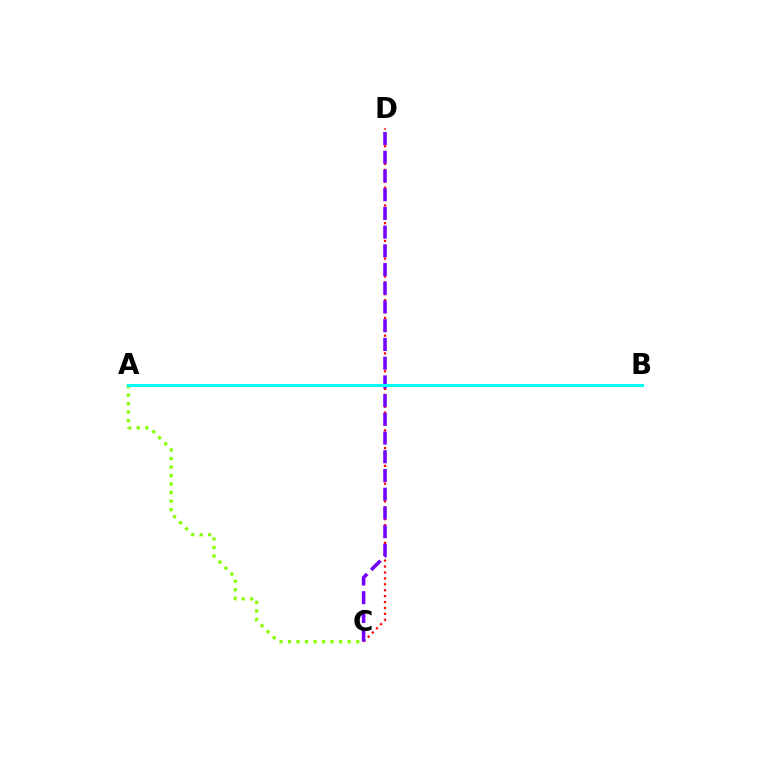{('C', 'D'): [{'color': '#ff0000', 'line_style': 'dotted', 'thickness': 1.61}, {'color': '#7200ff', 'line_style': 'dashed', 'thickness': 2.54}], ('A', 'C'): [{'color': '#84ff00', 'line_style': 'dotted', 'thickness': 2.31}], ('A', 'B'): [{'color': '#00fff6', 'line_style': 'solid', 'thickness': 2.16}]}